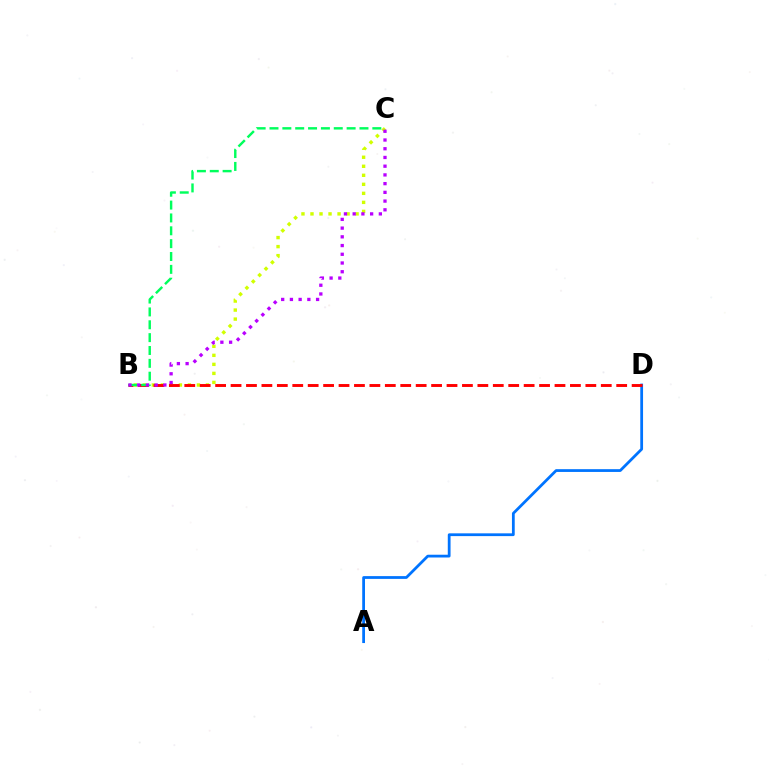{('A', 'D'): [{'color': '#0074ff', 'line_style': 'solid', 'thickness': 2.0}], ('B', 'C'): [{'color': '#d1ff00', 'line_style': 'dotted', 'thickness': 2.45}, {'color': '#00ff5c', 'line_style': 'dashed', 'thickness': 1.75}, {'color': '#b900ff', 'line_style': 'dotted', 'thickness': 2.37}], ('B', 'D'): [{'color': '#ff0000', 'line_style': 'dashed', 'thickness': 2.1}]}